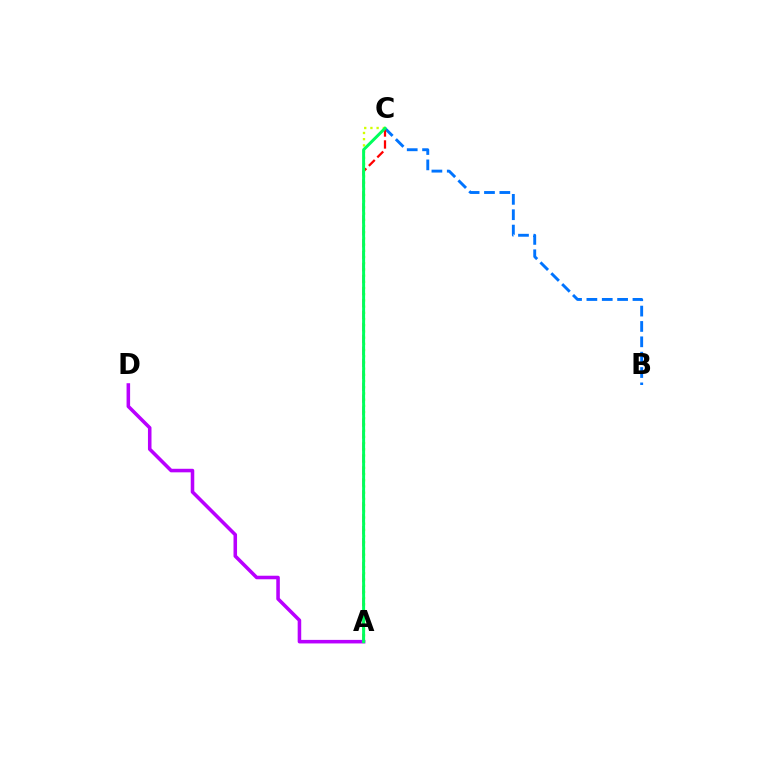{('A', 'C'): [{'color': '#d1ff00', 'line_style': 'dotted', 'thickness': 1.69}, {'color': '#ff0000', 'line_style': 'dashed', 'thickness': 1.62}, {'color': '#00ff5c', 'line_style': 'solid', 'thickness': 2.15}], ('B', 'C'): [{'color': '#0074ff', 'line_style': 'dashed', 'thickness': 2.09}], ('A', 'D'): [{'color': '#b900ff', 'line_style': 'solid', 'thickness': 2.55}]}